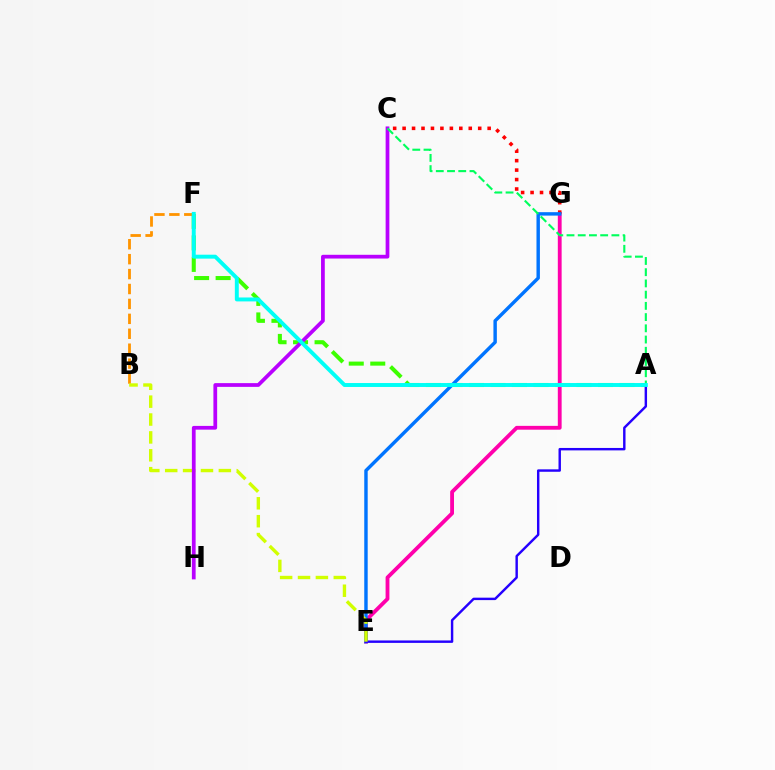{('A', 'F'): [{'color': '#3dff00', 'line_style': 'dashed', 'thickness': 2.92}, {'color': '#00fff6', 'line_style': 'solid', 'thickness': 2.83}], ('E', 'G'): [{'color': '#ff00ac', 'line_style': 'solid', 'thickness': 2.75}, {'color': '#0074ff', 'line_style': 'solid', 'thickness': 2.47}], ('C', 'G'): [{'color': '#ff0000', 'line_style': 'dotted', 'thickness': 2.57}], ('A', 'E'): [{'color': '#2500ff', 'line_style': 'solid', 'thickness': 1.75}], ('B', 'F'): [{'color': '#ff9400', 'line_style': 'dashed', 'thickness': 2.03}], ('B', 'E'): [{'color': '#d1ff00', 'line_style': 'dashed', 'thickness': 2.43}], ('C', 'H'): [{'color': '#b900ff', 'line_style': 'solid', 'thickness': 2.7}], ('A', 'C'): [{'color': '#00ff5c', 'line_style': 'dashed', 'thickness': 1.52}]}